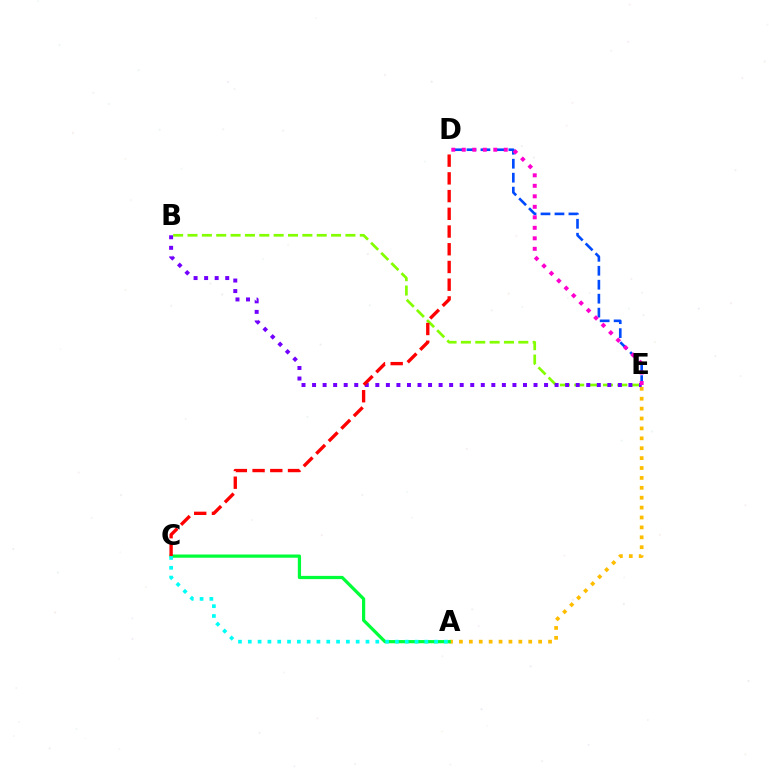{('D', 'E'): [{'color': '#004bff', 'line_style': 'dashed', 'thickness': 1.9}, {'color': '#ff00cf', 'line_style': 'dotted', 'thickness': 2.85}], ('B', 'E'): [{'color': '#84ff00', 'line_style': 'dashed', 'thickness': 1.95}, {'color': '#7200ff', 'line_style': 'dotted', 'thickness': 2.87}], ('A', 'E'): [{'color': '#ffbd00', 'line_style': 'dotted', 'thickness': 2.69}], ('A', 'C'): [{'color': '#00ff39', 'line_style': 'solid', 'thickness': 2.33}, {'color': '#00fff6', 'line_style': 'dotted', 'thickness': 2.66}], ('C', 'D'): [{'color': '#ff0000', 'line_style': 'dashed', 'thickness': 2.41}]}